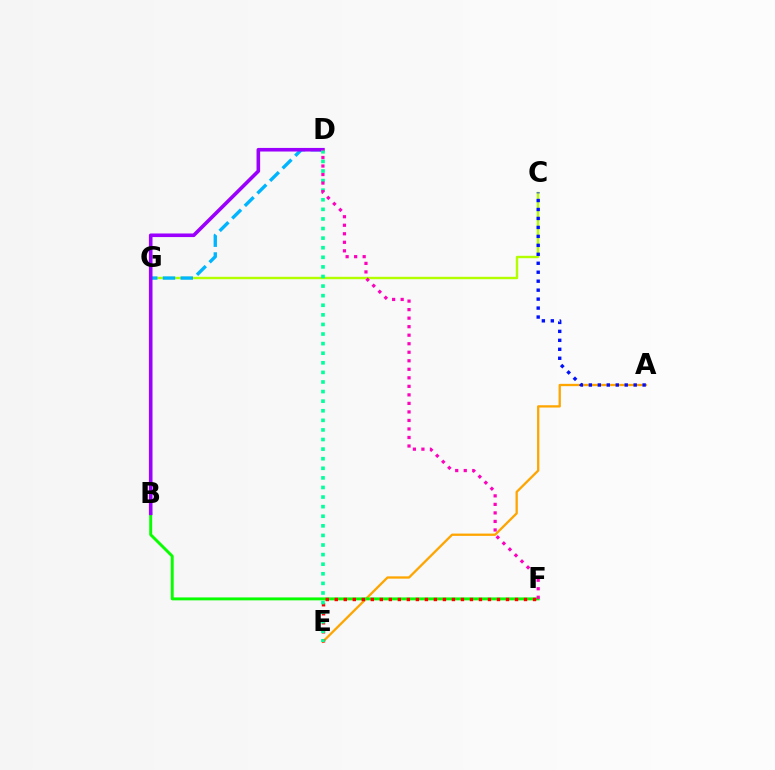{('C', 'G'): [{'color': '#b3ff00', 'line_style': 'solid', 'thickness': 1.73}], ('A', 'E'): [{'color': '#ffa500', 'line_style': 'solid', 'thickness': 1.66}], ('D', 'G'): [{'color': '#00b5ff', 'line_style': 'dashed', 'thickness': 2.41}], ('A', 'C'): [{'color': '#0010ff', 'line_style': 'dotted', 'thickness': 2.44}], ('B', 'F'): [{'color': '#08ff00', 'line_style': 'solid', 'thickness': 2.1}], ('B', 'D'): [{'color': '#9b00ff', 'line_style': 'solid', 'thickness': 2.59}], ('E', 'F'): [{'color': '#ff0000', 'line_style': 'dotted', 'thickness': 2.45}], ('D', 'E'): [{'color': '#00ff9d', 'line_style': 'dotted', 'thickness': 2.61}], ('D', 'F'): [{'color': '#ff00bd', 'line_style': 'dotted', 'thickness': 2.32}]}